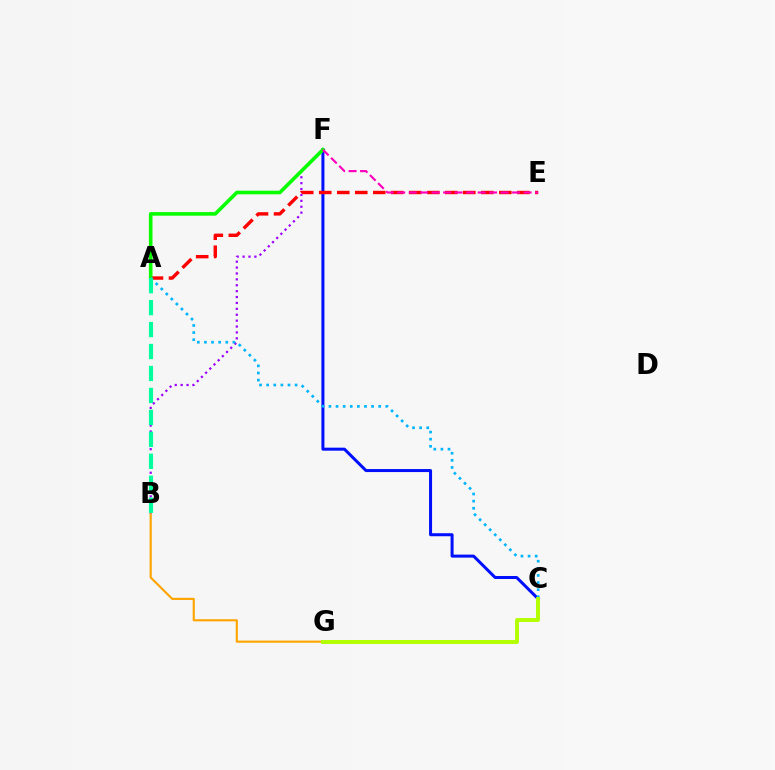{('B', 'G'): [{'color': '#ffa500', 'line_style': 'solid', 'thickness': 1.54}], ('B', 'F'): [{'color': '#9b00ff', 'line_style': 'dotted', 'thickness': 1.6}], ('C', 'F'): [{'color': '#0010ff', 'line_style': 'solid', 'thickness': 2.17}], ('A', 'E'): [{'color': '#ff0000', 'line_style': 'dashed', 'thickness': 2.45}], ('A', 'F'): [{'color': '#08ff00', 'line_style': 'solid', 'thickness': 2.59}], ('A', 'C'): [{'color': '#00b5ff', 'line_style': 'dotted', 'thickness': 1.93}], ('A', 'B'): [{'color': '#00ff9d', 'line_style': 'dashed', 'thickness': 2.98}], ('E', 'F'): [{'color': '#ff00bd', 'line_style': 'dashed', 'thickness': 1.56}], ('C', 'G'): [{'color': '#b3ff00', 'line_style': 'solid', 'thickness': 2.82}]}